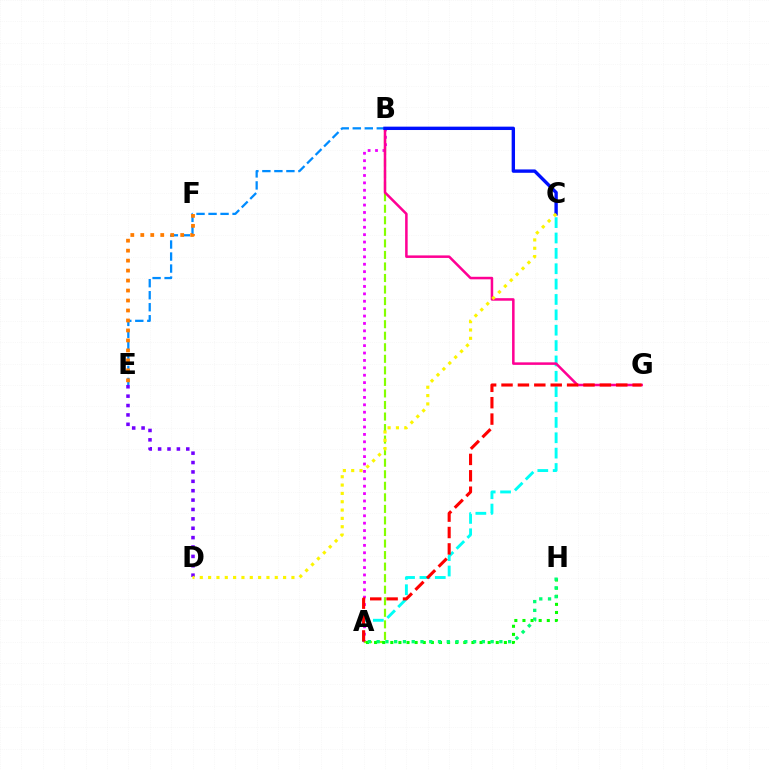{('B', 'E'): [{'color': '#008cff', 'line_style': 'dashed', 'thickness': 1.63}], ('A', 'B'): [{'color': '#ee00ff', 'line_style': 'dotted', 'thickness': 2.01}, {'color': '#84ff00', 'line_style': 'dashed', 'thickness': 1.57}], ('A', 'C'): [{'color': '#00fff6', 'line_style': 'dashed', 'thickness': 2.09}], ('E', 'F'): [{'color': '#ff7c00', 'line_style': 'dotted', 'thickness': 2.71}], ('B', 'G'): [{'color': '#ff0094', 'line_style': 'solid', 'thickness': 1.82}], ('D', 'E'): [{'color': '#7200ff', 'line_style': 'dotted', 'thickness': 2.55}], ('B', 'C'): [{'color': '#0010ff', 'line_style': 'solid', 'thickness': 2.42}], ('A', 'H'): [{'color': '#08ff00', 'line_style': 'dotted', 'thickness': 2.2}, {'color': '#00ff74', 'line_style': 'dotted', 'thickness': 2.38}], ('A', 'G'): [{'color': '#ff0000', 'line_style': 'dashed', 'thickness': 2.23}], ('C', 'D'): [{'color': '#fcf500', 'line_style': 'dotted', 'thickness': 2.26}]}